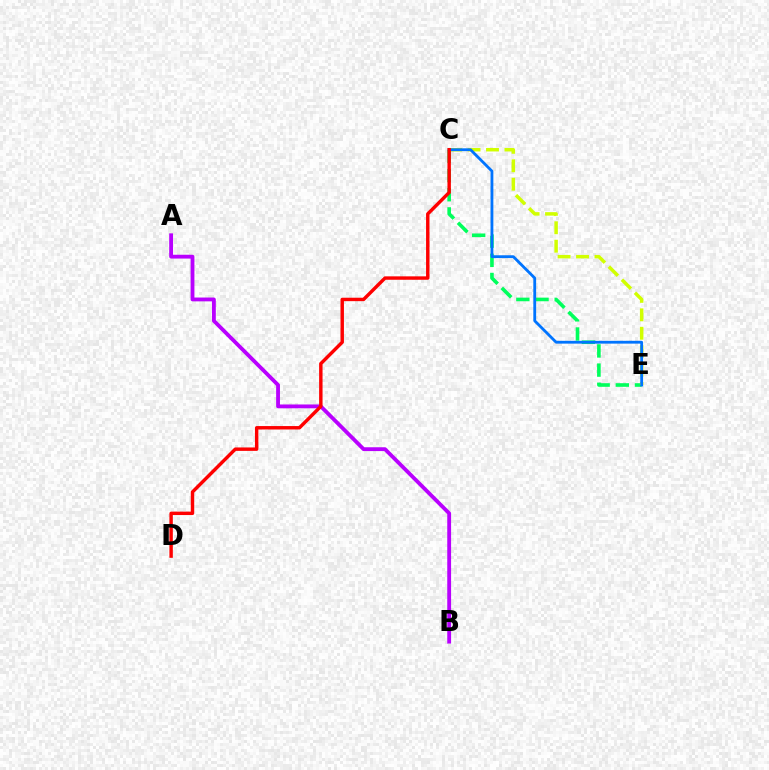{('A', 'B'): [{'color': '#b900ff', 'line_style': 'solid', 'thickness': 2.76}], ('C', 'E'): [{'color': '#00ff5c', 'line_style': 'dashed', 'thickness': 2.6}, {'color': '#d1ff00', 'line_style': 'dashed', 'thickness': 2.51}, {'color': '#0074ff', 'line_style': 'solid', 'thickness': 2.02}], ('C', 'D'): [{'color': '#ff0000', 'line_style': 'solid', 'thickness': 2.47}]}